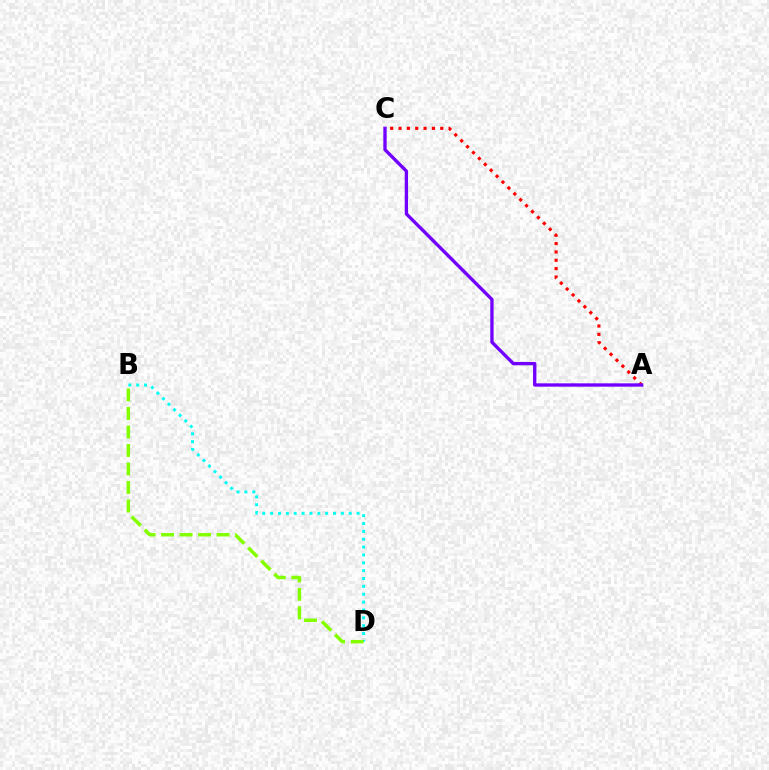{('A', 'C'): [{'color': '#ff0000', 'line_style': 'dotted', 'thickness': 2.27}, {'color': '#7200ff', 'line_style': 'solid', 'thickness': 2.4}], ('B', 'D'): [{'color': '#00fff6', 'line_style': 'dotted', 'thickness': 2.14}, {'color': '#84ff00', 'line_style': 'dashed', 'thickness': 2.51}]}